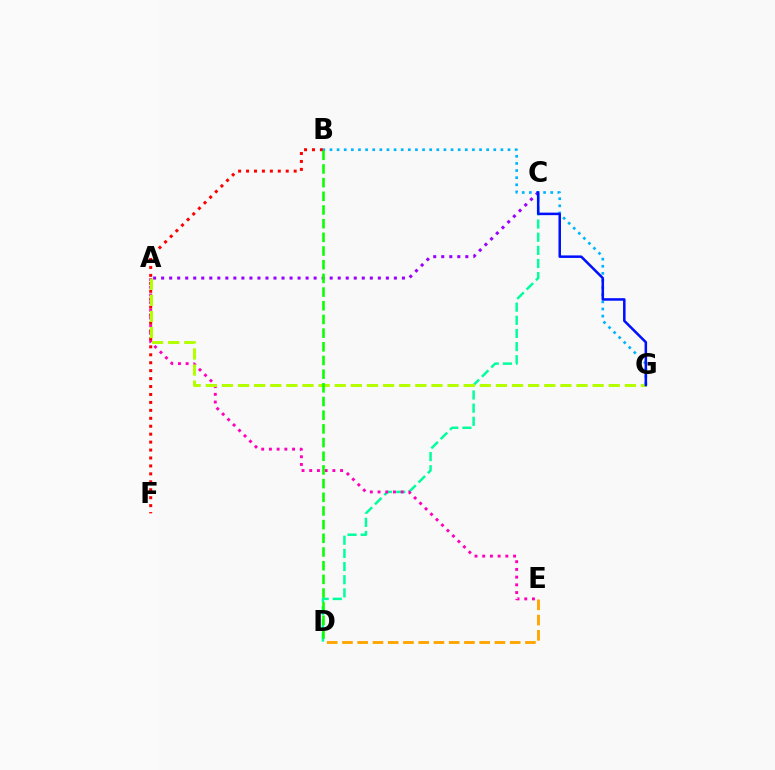{('B', 'G'): [{'color': '#00b5ff', 'line_style': 'dotted', 'thickness': 1.93}], ('C', 'D'): [{'color': '#00ff9d', 'line_style': 'dashed', 'thickness': 1.79}], ('A', 'E'): [{'color': '#ff00bd', 'line_style': 'dotted', 'thickness': 2.1}], ('B', 'F'): [{'color': '#ff0000', 'line_style': 'dotted', 'thickness': 2.16}], ('A', 'G'): [{'color': '#b3ff00', 'line_style': 'dashed', 'thickness': 2.19}], ('A', 'C'): [{'color': '#9b00ff', 'line_style': 'dotted', 'thickness': 2.18}], ('D', 'E'): [{'color': '#ffa500', 'line_style': 'dashed', 'thickness': 2.07}], ('B', 'D'): [{'color': '#08ff00', 'line_style': 'dashed', 'thickness': 1.86}], ('C', 'G'): [{'color': '#0010ff', 'line_style': 'solid', 'thickness': 1.82}]}